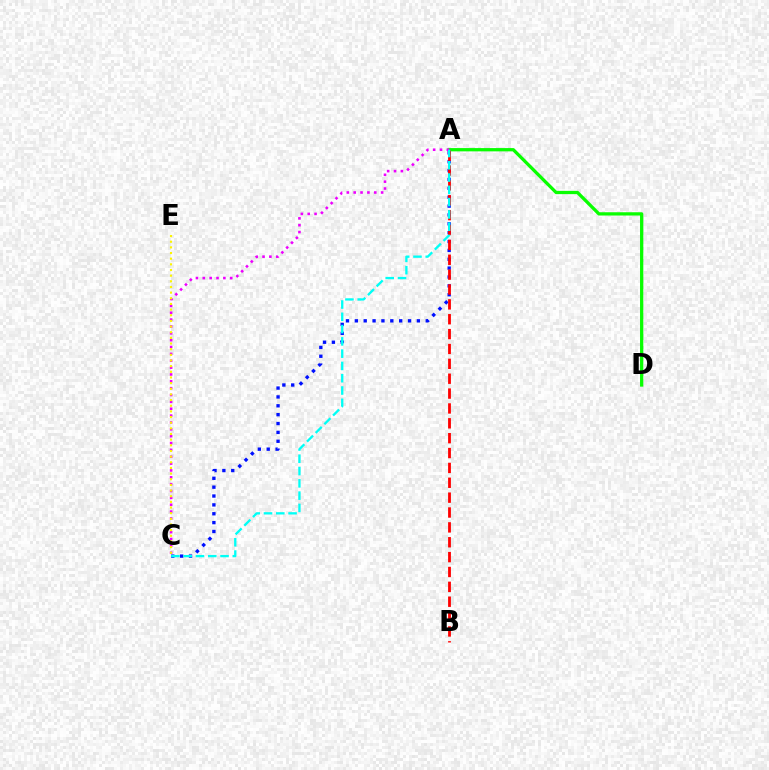{('A', 'D'): [{'color': '#08ff00', 'line_style': 'solid', 'thickness': 2.36}], ('A', 'C'): [{'color': '#0010ff', 'line_style': 'dotted', 'thickness': 2.41}, {'color': '#ee00ff', 'line_style': 'dotted', 'thickness': 1.86}, {'color': '#00fff6', 'line_style': 'dashed', 'thickness': 1.67}], ('C', 'E'): [{'color': '#fcf500', 'line_style': 'dotted', 'thickness': 1.54}], ('A', 'B'): [{'color': '#ff0000', 'line_style': 'dashed', 'thickness': 2.02}]}